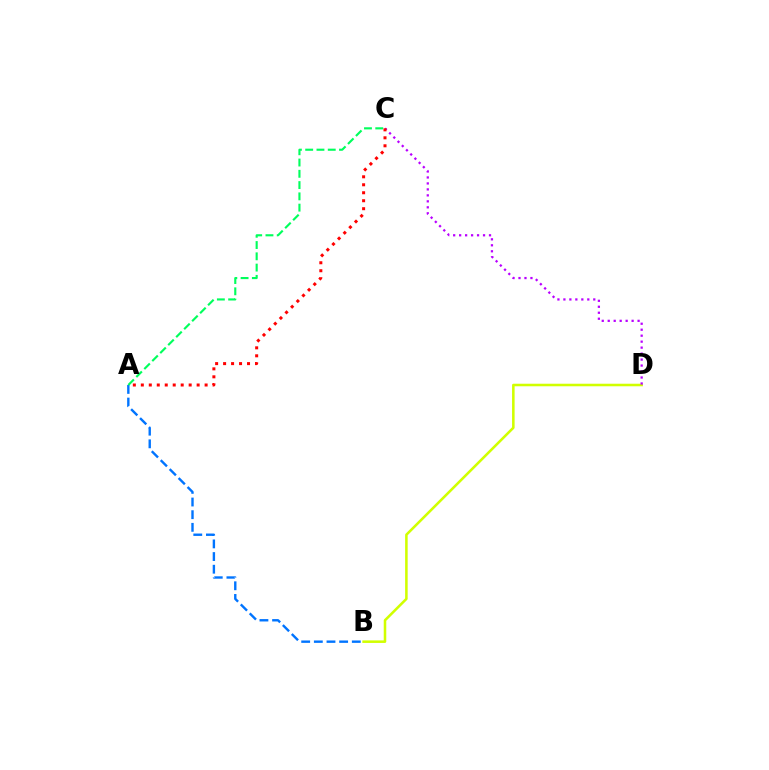{('A', 'B'): [{'color': '#0074ff', 'line_style': 'dashed', 'thickness': 1.72}], ('B', 'D'): [{'color': '#d1ff00', 'line_style': 'solid', 'thickness': 1.84}], ('A', 'C'): [{'color': '#00ff5c', 'line_style': 'dashed', 'thickness': 1.53}, {'color': '#ff0000', 'line_style': 'dotted', 'thickness': 2.17}], ('C', 'D'): [{'color': '#b900ff', 'line_style': 'dotted', 'thickness': 1.62}]}